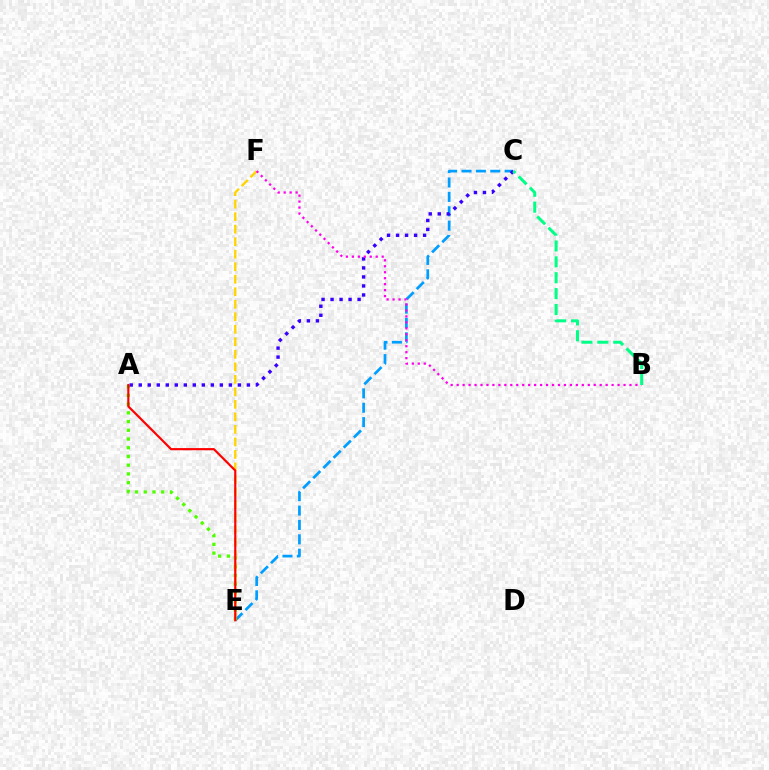{('C', 'E'): [{'color': '#009eff', 'line_style': 'dashed', 'thickness': 1.95}], ('A', 'E'): [{'color': '#4fff00', 'line_style': 'dotted', 'thickness': 2.37}, {'color': '#ff0000', 'line_style': 'solid', 'thickness': 1.55}], ('E', 'F'): [{'color': '#ffd500', 'line_style': 'dashed', 'thickness': 1.7}], ('A', 'C'): [{'color': '#3700ff', 'line_style': 'dotted', 'thickness': 2.45}], ('B', 'F'): [{'color': '#ff00ed', 'line_style': 'dotted', 'thickness': 1.62}], ('B', 'C'): [{'color': '#00ff86', 'line_style': 'dashed', 'thickness': 2.16}]}